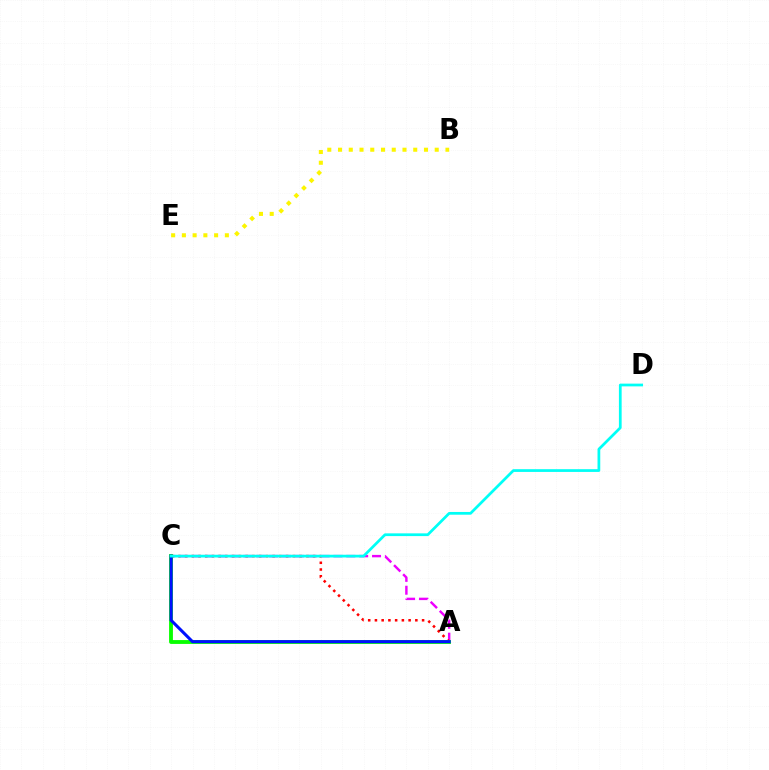{('A', 'C'): [{'color': '#ee00ff', 'line_style': 'dashed', 'thickness': 1.75}, {'color': '#ff0000', 'line_style': 'dotted', 'thickness': 1.83}, {'color': '#08ff00', 'line_style': 'solid', 'thickness': 2.77}, {'color': '#0010ff', 'line_style': 'solid', 'thickness': 2.2}], ('B', 'E'): [{'color': '#fcf500', 'line_style': 'dotted', 'thickness': 2.92}], ('C', 'D'): [{'color': '#00fff6', 'line_style': 'solid', 'thickness': 1.97}]}